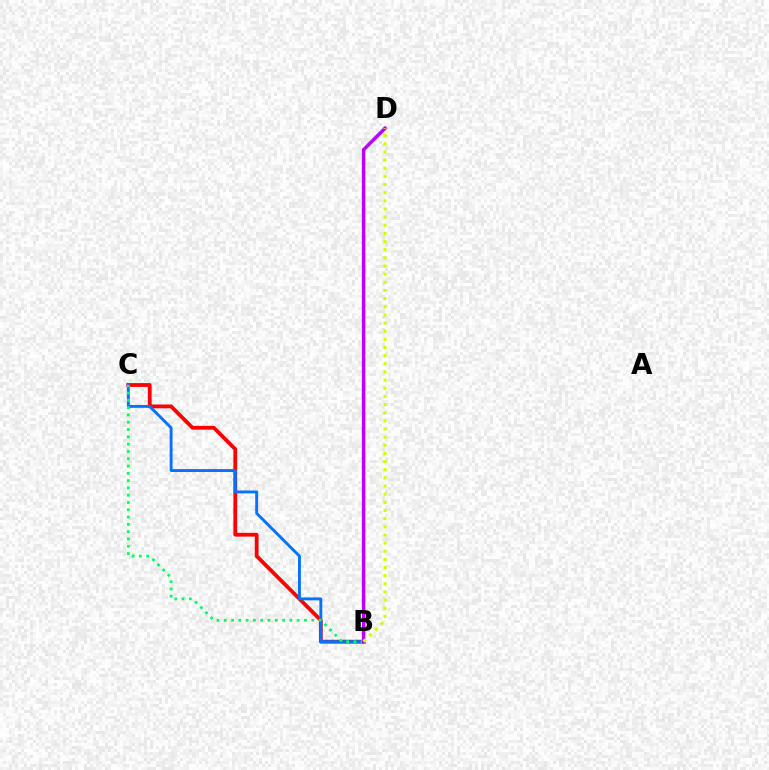{('B', 'C'): [{'color': '#ff0000', 'line_style': 'solid', 'thickness': 2.73}, {'color': '#0074ff', 'line_style': 'solid', 'thickness': 2.09}, {'color': '#00ff5c', 'line_style': 'dotted', 'thickness': 1.98}], ('B', 'D'): [{'color': '#b900ff', 'line_style': 'solid', 'thickness': 2.52}, {'color': '#d1ff00', 'line_style': 'dotted', 'thickness': 2.21}]}